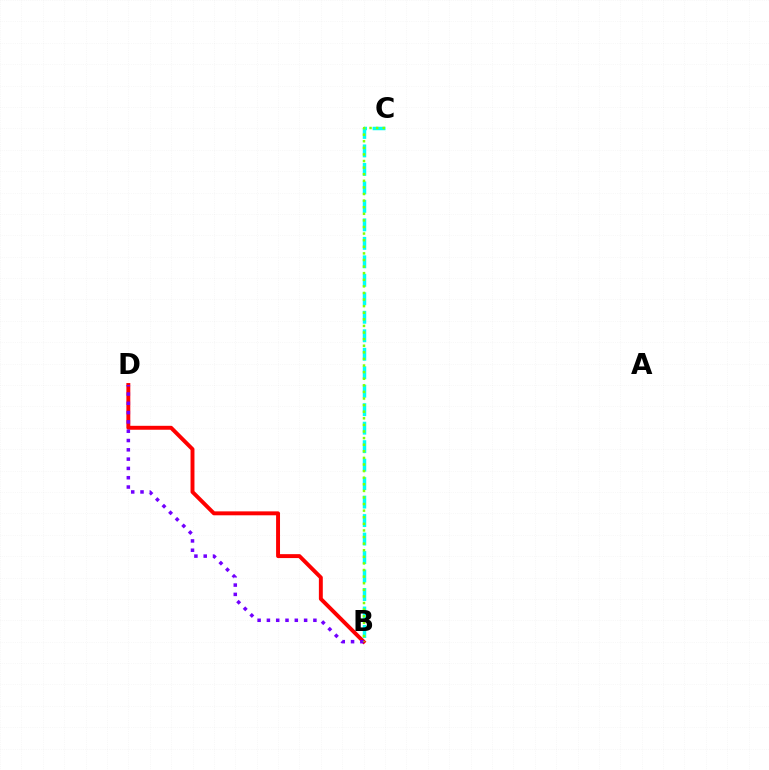{('B', 'C'): [{'color': '#00fff6', 'line_style': 'dashed', 'thickness': 2.51}, {'color': '#84ff00', 'line_style': 'dotted', 'thickness': 1.79}], ('B', 'D'): [{'color': '#ff0000', 'line_style': 'solid', 'thickness': 2.83}, {'color': '#7200ff', 'line_style': 'dotted', 'thickness': 2.53}]}